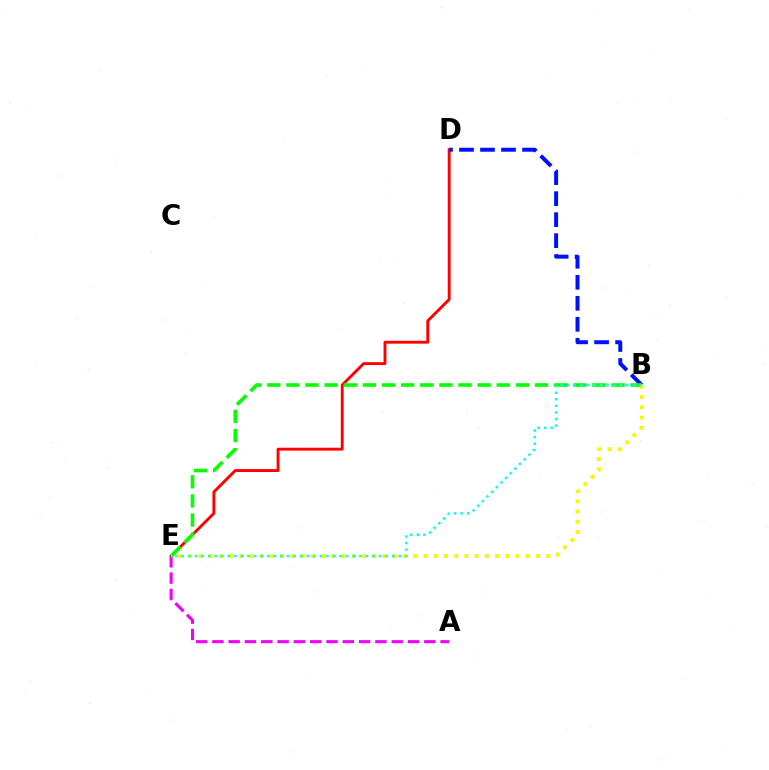{('D', 'E'): [{'color': '#ff0000', 'line_style': 'solid', 'thickness': 2.08}], ('A', 'E'): [{'color': '#ee00ff', 'line_style': 'dashed', 'thickness': 2.21}], ('B', 'D'): [{'color': '#0010ff', 'line_style': 'dashed', 'thickness': 2.85}], ('B', 'E'): [{'color': '#08ff00', 'line_style': 'dashed', 'thickness': 2.6}, {'color': '#fcf500', 'line_style': 'dotted', 'thickness': 2.78}, {'color': '#00fff6', 'line_style': 'dotted', 'thickness': 1.79}]}